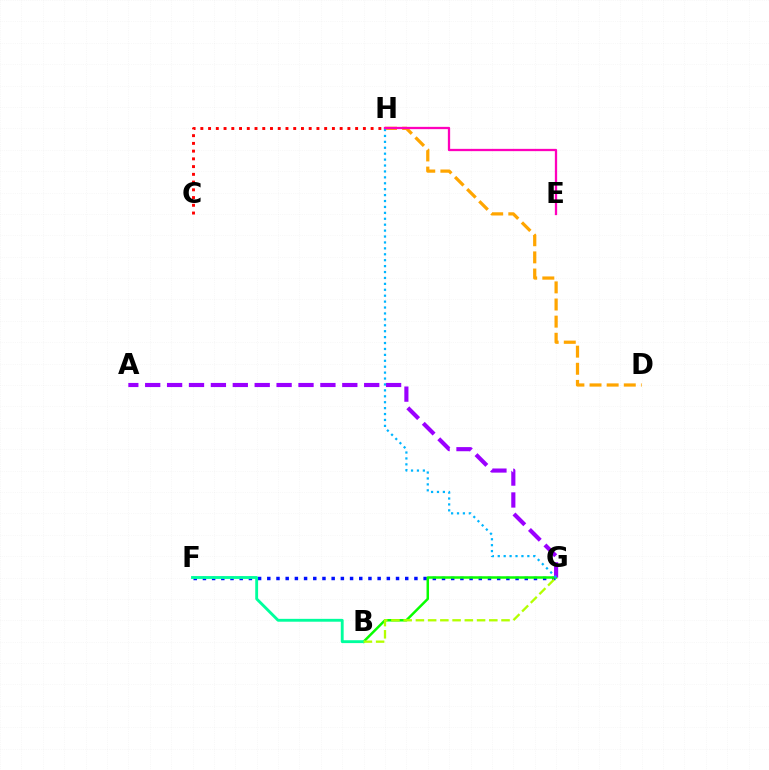{('F', 'G'): [{'color': '#0010ff', 'line_style': 'dotted', 'thickness': 2.5}], ('B', 'G'): [{'color': '#08ff00', 'line_style': 'solid', 'thickness': 1.8}, {'color': '#b3ff00', 'line_style': 'dashed', 'thickness': 1.66}], ('A', 'G'): [{'color': '#9b00ff', 'line_style': 'dashed', 'thickness': 2.98}], ('B', 'F'): [{'color': '#00ff9d', 'line_style': 'solid', 'thickness': 2.06}], ('C', 'H'): [{'color': '#ff0000', 'line_style': 'dotted', 'thickness': 2.1}], ('D', 'H'): [{'color': '#ffa500', 'line_style': 'dashed', 'thickness': 2.33}], ('G', 'H'): [{'color': '#00b5ff', 'line_style': 'dotted', 'thickness': 1.61}], ('E', 'H'): [{'color': '#ff00bd', 'line_style': 'solid', 'thickness': 1.65}]}